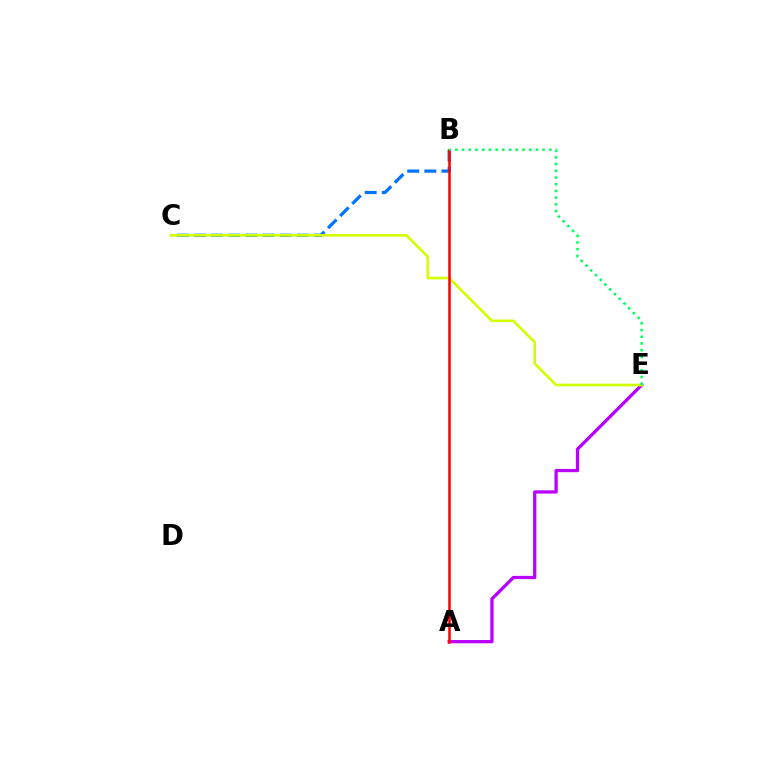{('A', 'E'): [{'color': '#b900ff', 'line_style': 'solid', 'thickness': 2.35}], ('B', 'C'): [{'color': '#0074ff', 'line_style': 'dashed', 'thickness': 2.33}], ('C', 'E'): [{'color': '#d1ff00', 'line_style': 'solid', 'thickness': 1.88}], ('A', 'B'): [{'color': '#ff0000', 'line_style': 'solid', 'thickness': 1.82}], ('B', 'E'): [{'color': '#00ff5c', 'line_style': 'dotted', 'thickness': 1.82}]}